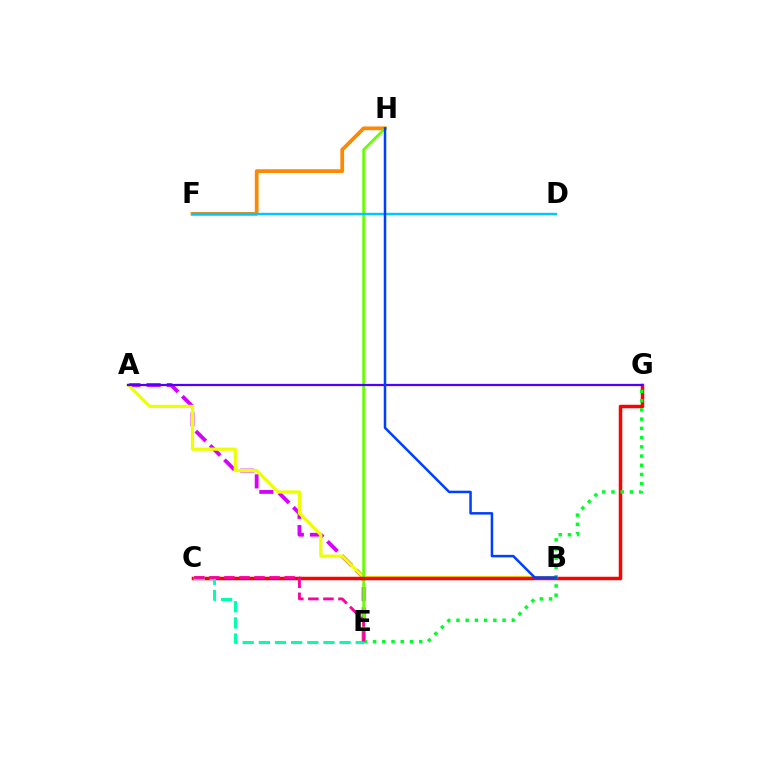{('F', 'H'): [{'color': '#ff8800', 'line_style': 'solid', 'thickness': 2.69}], ('A', 'E'): [{'color': '#d600ff', 'line_style': 'dashed', 'thickness': 2.75}], ('A', 'B'): [{'color': '#eeff00', 'line_style': 'solid', 'thickness': 2.31}], ('E', 'H'): [{'color': '#66ff00', 'line_style': 'solid', 'thickness': 1.94}], ('D', 'F'): [{'color': '#00c7ff', 'line_style': 'solid', 'thickness': 1.74}], ('C', 'G'): [{'color': '#ff0000', 'line_style': 'solid', 'thickness': 2.51}], ('A', 'G'): [{'color': '#4f00ff', 'line_style': 'solid', 'thickness': 1.6}], ('E', 'G'): [{'color': '#00ff27', 'line_style': 'dotted', 'thickness': 2.51}], ('C', 'E'): [{'color': '#00ffaf', 'line_style': 'dashed', 'thickness': 2.19}, {'color': '#ff00a0', 'line_style': 'dashed', 'thickness': 2.04}], ('B', 'H'): [{'color': '#003fff', 'line_style': 'solid', 'thickness': 1.8}]}